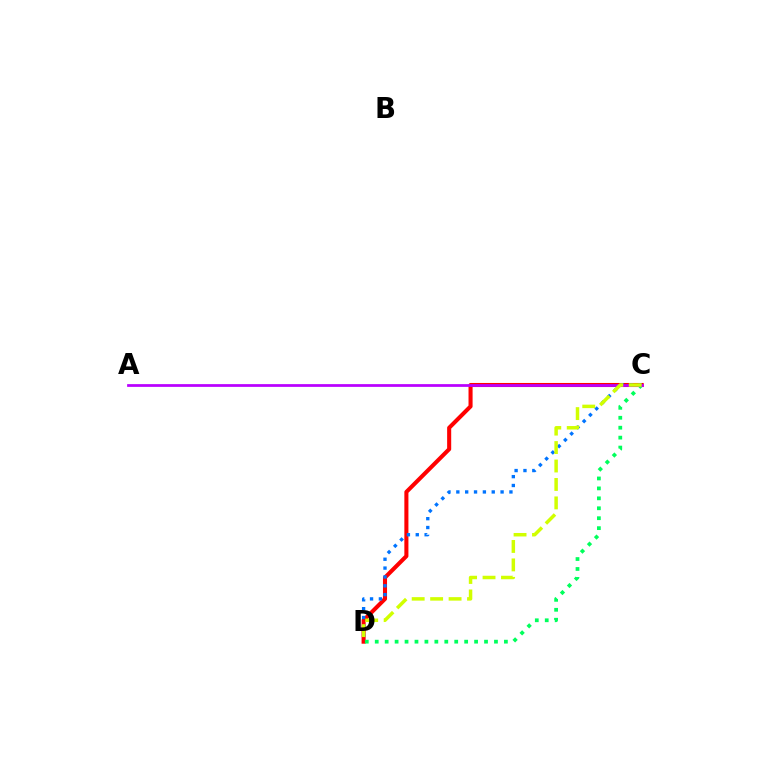{('C', 'D'): [{'color': '#ff0000', 'line_style': 'solid', 'thickness': 2.93}, {'color': '#0074ff', 'line_style': 'dotted', 'thickness': 2.4}, {'color': '#00ff5c', 'line_style': 'dotted', 'thickness': 2.7}, {'color': '#d1ff00', 'line_style': 'dashed', 'thickness': 2.51}], ('A', 'C'): [{'color': '#b900ff', 'line_style': 'solid', 'thickness': 1.98}]}